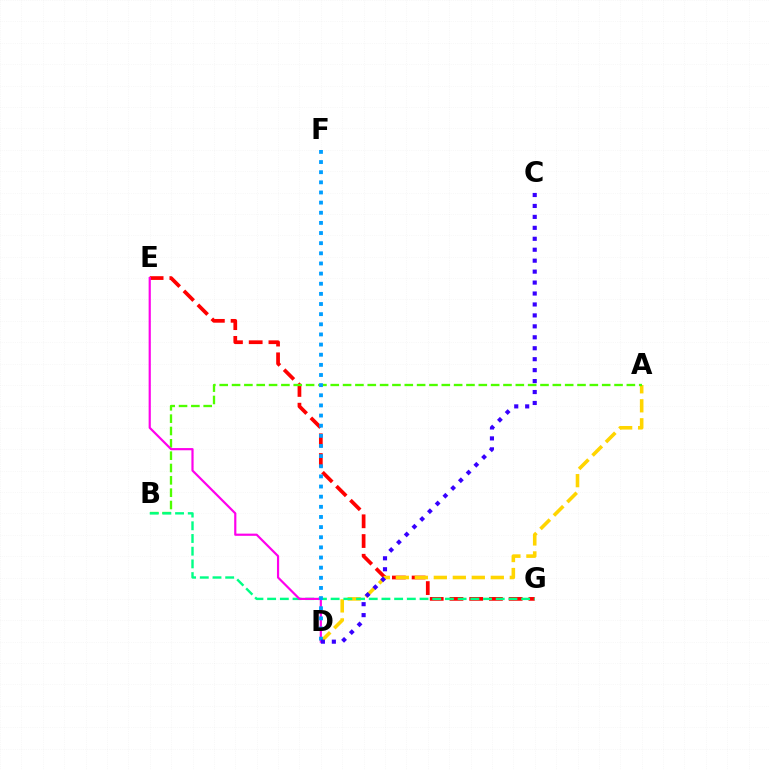{('E', 'G'): [{'color': '#ff0000', 'line_style': 'dashed', 'thickness': 2.68}], ('A', 'D'): [{'color': '#ffd500', 'line_style': 'dashed', 'thickness': 2.58}], ('A', 'B'): [{'color': '#4fff00', 'line_style': 'dashed', 'thickness': 1.68}], ('B', 'G'): [{'color': '#00ff86', 'line_style': 'dashed', 'thickness': 1.73}], ('D', 'E'): [{'color': '#ff00ed', 'line_style': 'solid', 'thickness': 1.57}], ('D', 'F'): [{'color': '#009eff', 'line_style': 'dotted', 'thickness': 2.76}], ('C', 'D'): [{'color': '#3700ff', 'line_style': 'dotted', 'thickness': 2.97}]}